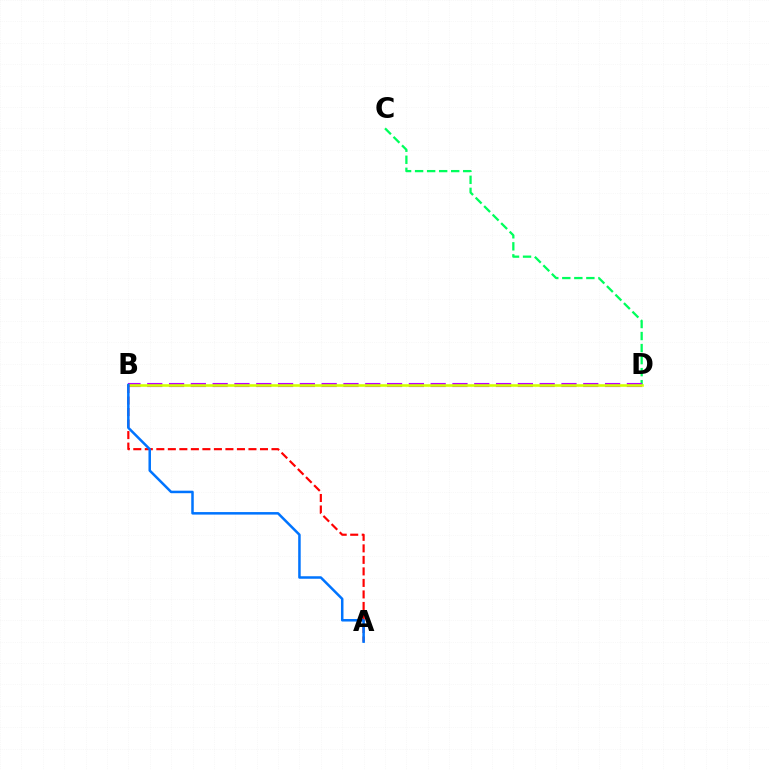{('C', 'D'): [{'color': '#00ff5c', 'line_style': 'dashed', 'thickness': 1.63}], ('B', 'D'): [{'color': '#b900ff', 'line_style': 'dashed', 'thickness': 2.96}, {'color': '#d1ff00', 'line_style': 'solid', 'thickness': 1.87}], ('A', 'B'): [{'color': '#ff0000', 'line_style': 'dashed', 'thickness': 1.56}, {'color': '#0074ff', 'line_style': 'solid', 'thickness': 1.81}]}